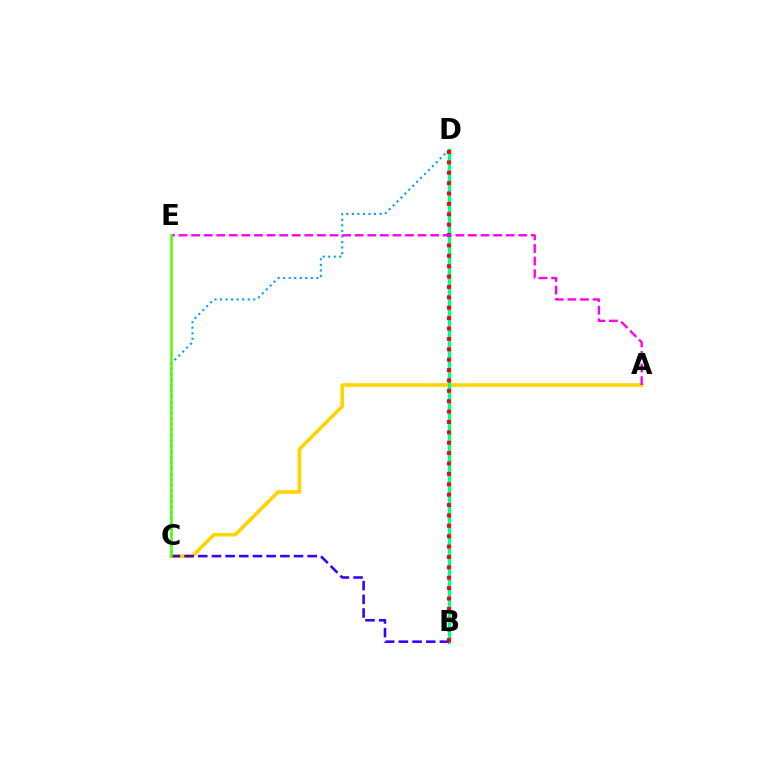{('A', 'C'): [{'color': '#ffd500', 'line_style': 'solid', 'thickness': 2.62}], ('B', 'D'): [{'color': '#00ff86', 'line_style': 'solid', 'thickness': 2.36}, {'color': '#ff0000', 'line_style': 'dotted', 'thickness': 2.82}], ('B', 'C'): [{'color': '#3700ff', 'line_style': 'dashed', 'thickness': 1.86}], ('C', 'D'): [{'color': '#009eff', 'line_style': 'dotted', 'thickness': 1.5}], ('A', 'E'): [{'color': '#ff00ed', 'line_style': 'dashed', 'thickness': 1.71}], ('C', 'E'): [{'color': '#4fff00', 'line_style': 'solid', 'thickness': 1.82}]}